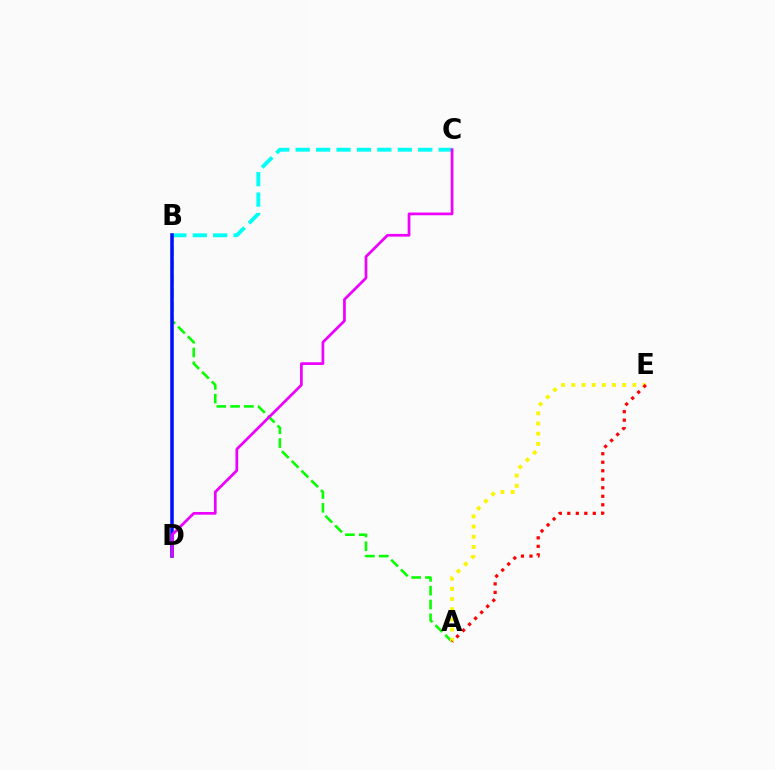{('A', 'B'): [{'color': '#08ff00', 'line_style': 'dashed', 'thickness': 1.87}], ('A', 'E'): [{'color': '#fcf500', 'line_style': 'dotted', 'thickness': 2.77}, {'color': '#ff0000', 'line_style': 'dotted', 'thickness': 2.31}], ('B', 'C'): [{'color': '#00fff6', 'line_style': 'dashed', 'thickness': 2.77}], ('B', 'D'): [{'color': '#0010ff', 'line_style': 'solid', 'thickness': 2.55}], ('C', 'D'): [{'color': '#ee00ff', 'line_style': 'solid', 'thickness': 1.96}]}